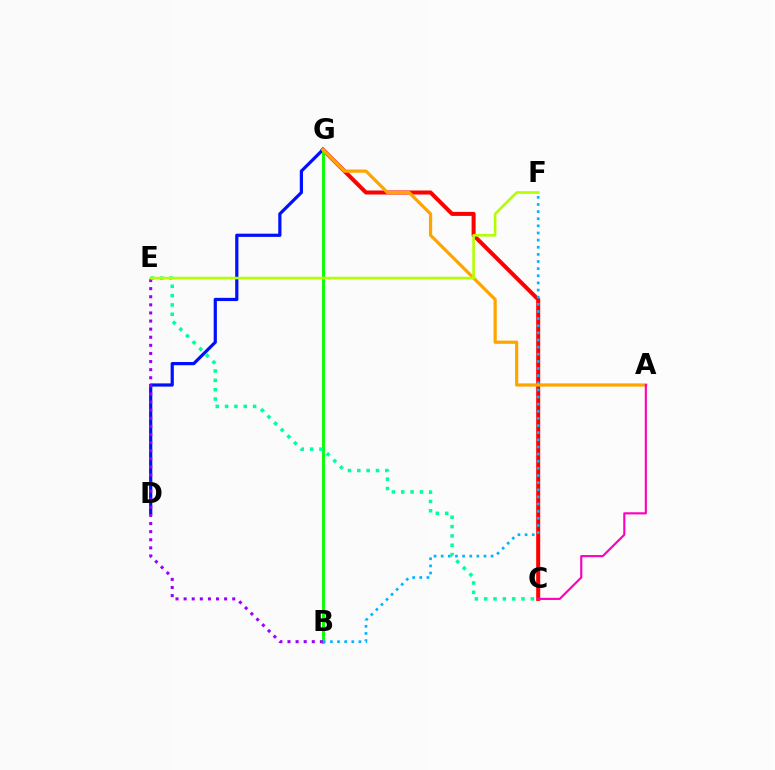{('C', 'G'): [{'color': '#ff0000', 'line_style': 'solid', 'thickness': 2.9}], ('D', 'G'): [{'color': '#0010ff', 'line_style': 'solid', 'thickness': 2.31}], ('B', 'G'): [{'color': '#08ff00', 'line_style': 'solid', 'thickness': 2.1}], ('B', 'E'): [{'color': '#9b00ff', 'line_style': 'dotted', 'thickness': 2.2}], ('B', 'F'): [{'color': '#00b5ff', 'line_style': 'dotted', 'thickness': 1.94}], ('A', 'G'): [{'color': '#ffa500', 'line_style': 'solid', 'thickness': 2.32}], ('C', 'E'): [{'color': '#00ff9d', 'line_style': 'dotted', 'thickness': 2.54}], ('E', 'F'): [{'color': '#b3ff00', 'line_style': 'solid', 'thickness': 1.89}], ('A', 'C'): [{'color': '#ff00bd', 'line_style': 'solid', 'thickness': 1.54}]}